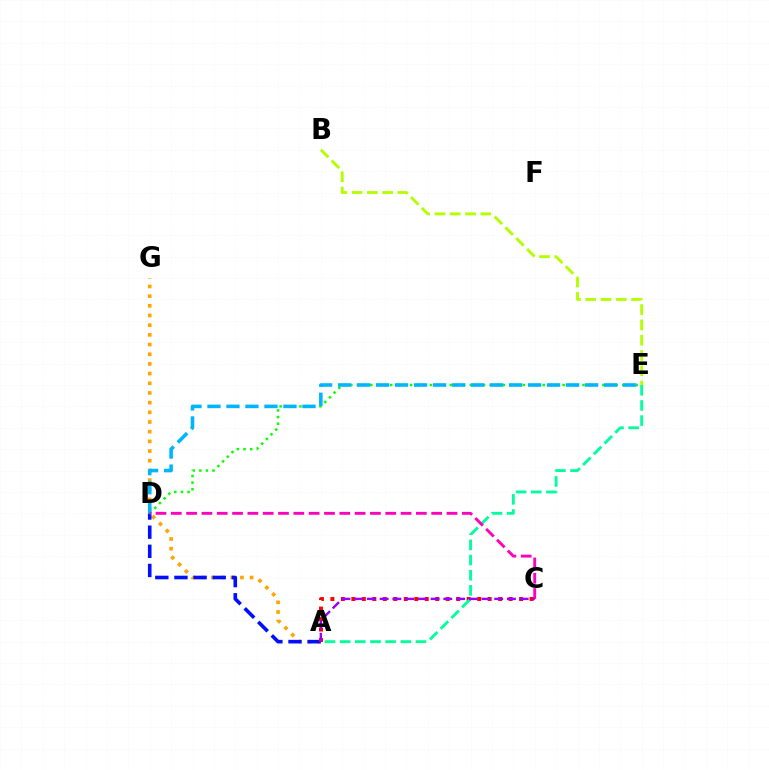{('A', 'G'): [{'color': '#ffa500', 'line_style': 'dotted', 'thickness': 2.63}], ('D', 'E'): [{'color': '#08ff00', 'line_style': 'dotted', 'thickness': 1.8}, {'color': '#00b5ff', 'line_style': 'dashed', 'thickness': 2.58}], ('A', 'D'): [{'color': '#0010ff', 'line_style': 'dashed', 'thickness': 2.6}], ('A', 'C'): [{'color': '#ff0000', 'line_style': 'dotted', 'thickness': 2.85}, {'color': '#9b00ff', 'line_style': 'dashed', 'thickness': 1.73}], ('A', 'E'): [{'color': '#00ff9d', 'line_style': 'dashed', 'thickness': 2.06}], ('C', 'D'): [{'color': '#ff00bd', 'line_style': 'dashed', 'thickness': 2.08}], ('B', 'E'): [{'color': '#b3ff00', 'line_style': 'dashed', 'thickness': 2.08}]}